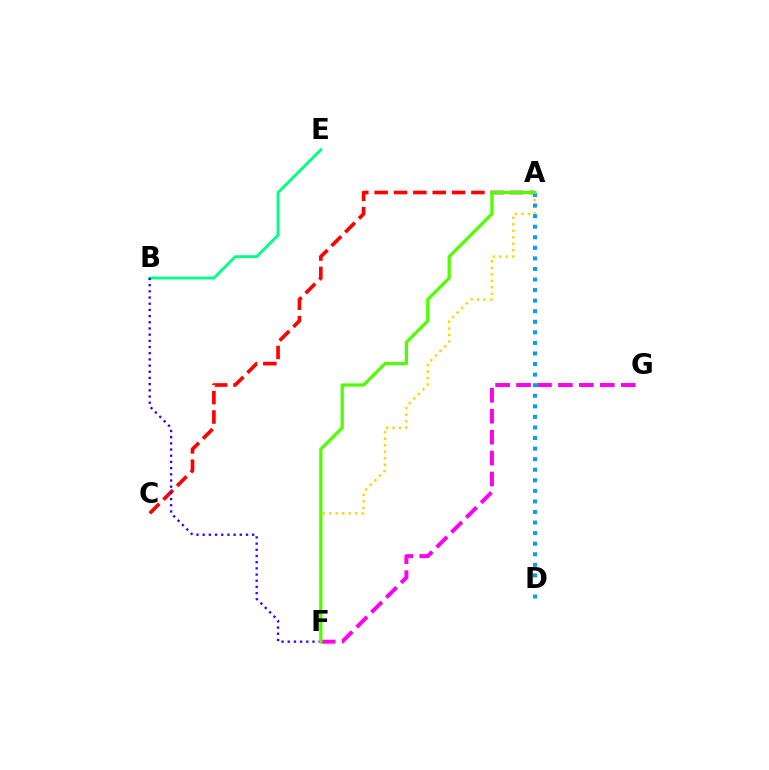{('B', 'E'): [{'color': '#00ff86', 'line_style': 'solid', 'thickness': 2.07}], ('A', 'C'): [{'color': '#ff0000', 'line_style': 'dashed', 'thickness': 2.63}], ('F', 'G'): [{'color': '#ff00ed', 'line_style': 'dashed', 'thickness': 2.84}], ('A', 'F'): [{'color': '#ffd500', 'line_style': 'dotted', 'thickness': 1.76}, {'color': '#4fff00', 'line_style': 'solid', 'thickness': 2.33}], ('A', 'D'): [{'color': '#009eff', 'line_style': 'dotted', 'thickness': 2.87}], ('B', 'F'): [{'color': '#3700ff', 'line_style': 'dotted', 'thickness': 1.68}]}